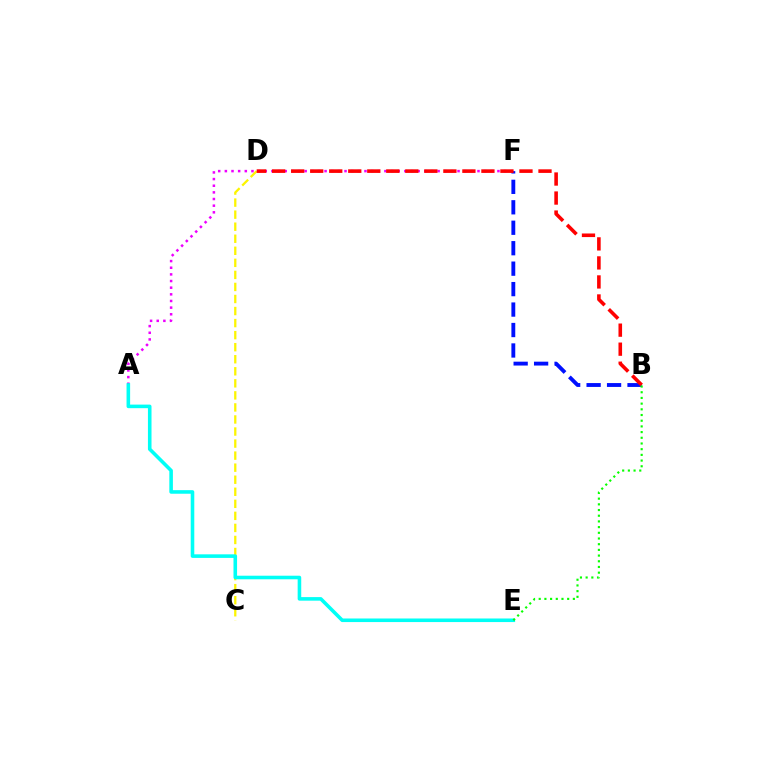{('C', 'D'): [{'color': '#fcf500', 'line_style': 'dashed', 'thickness': 1.64}], ('A', 'F'): [{'color': '#ee00ff', 'line_style': 'dotted', 'thickness': 1.81}], ('A', 'E'): [{'color': '#00fff6', 'line_style': 'solid', 'thickness': 2.58}], ('B', 'F'): [{'color': '#0010ff', 'line_style': 'dashed', 'thickness': 2.78}], ('B', 'D'): [{'color': '#ff0000', 'line_style': 'dashed', 'thickness': 2.58}], ('B', 'E'): [{'color': '#08ff00', 'line_style': 'dotted', 'thickness': 1.55}]}